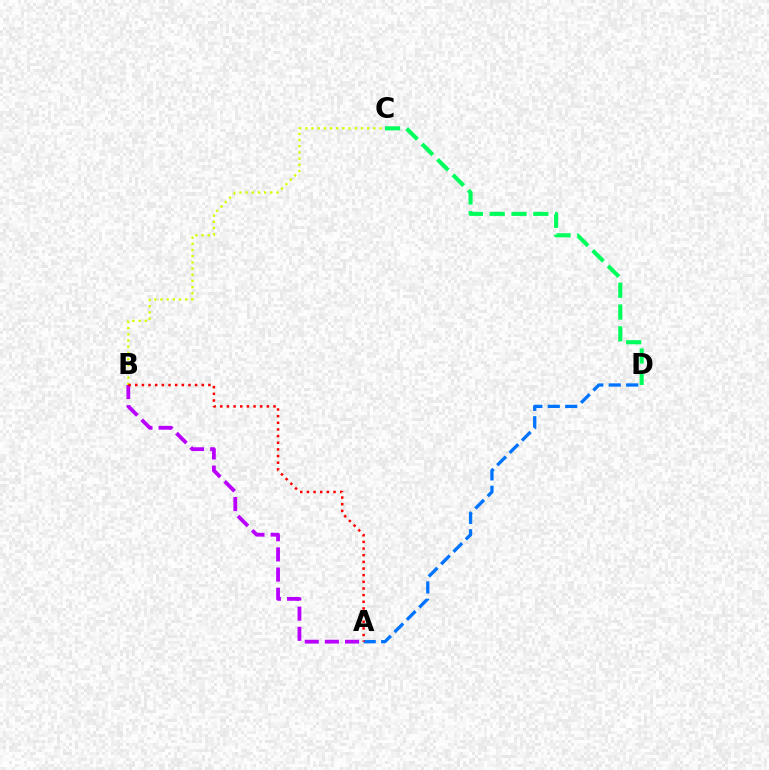{('A', 'D'): [{'color': '#0074ff', 'line_style': 'dashed', 'thickness': 2.37}], ('A', 'B'): [{'color': '#b900ff', 'line_style': 'dashed', 'thickness': 2.74}, {'color': '#ff0000', 'line_style': 'dotted', 'thickness': 1.81}], ('C', 'D'): [{'color': '#00ff5c', 'line_style': 'dashed', 'thickness': 2.96}], ('B', 'C'): [{'color': '#d1ff00', 'line_style': 'dotted', 'thickness': 1.68}]}